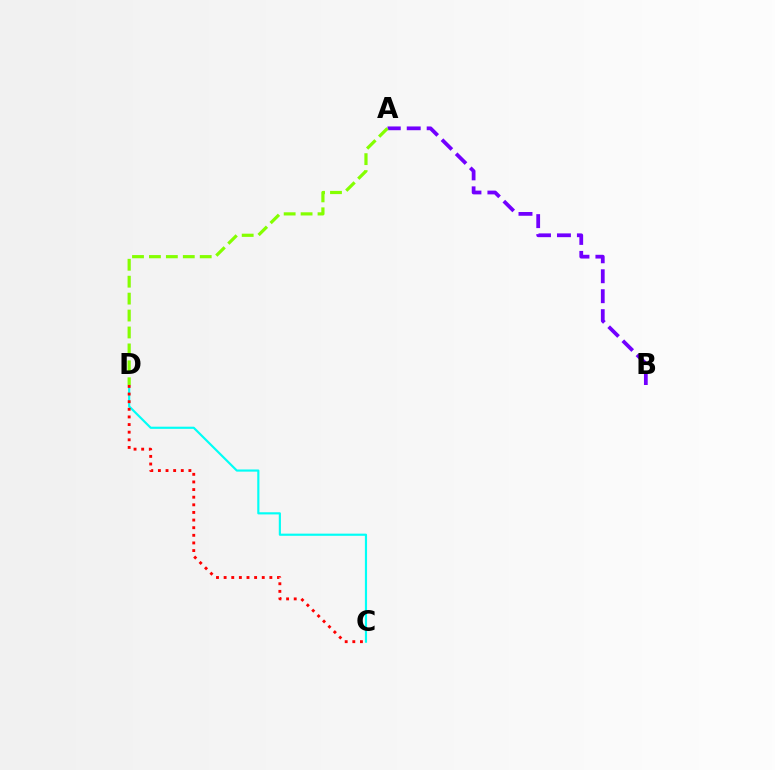{('C', 'D'): [{'color': '#00fff6', 'line_style': 'solid', 'thickness': 1.56}, {'color': '#ff0000', 'line_style': 'dotted', 'thickness': 2.07}], ('A', 'B'): [{'color': '#7200ff', 'line_style': 'dashed', 'thickness': 2.71}], ('A', 'D'): [{'color': '#84ff00', 'line_style': 'dashed', 'thickness': 2.3}]}